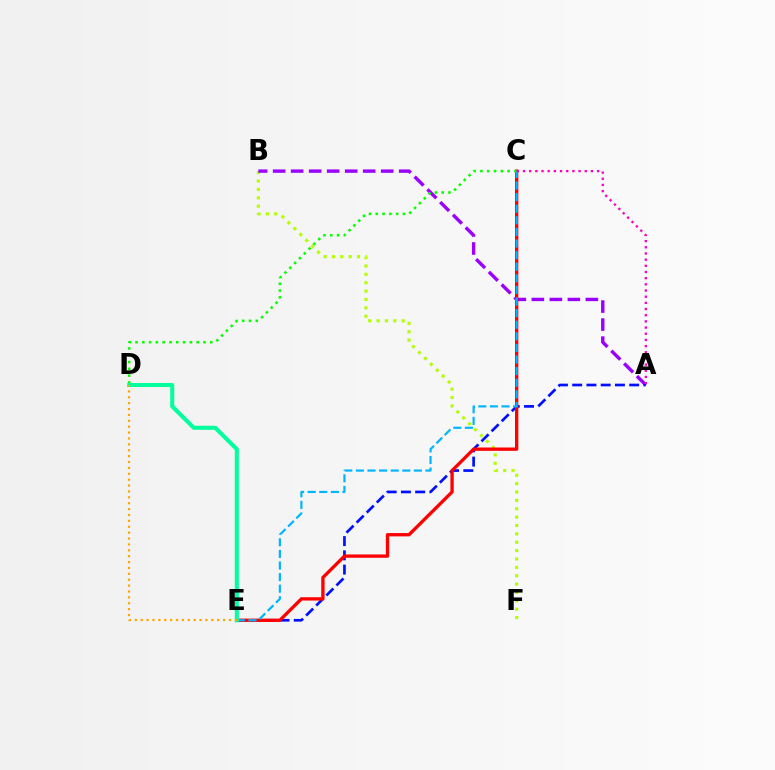{('B', 'F'): [{'color': '#b3ff00', 'line_style': 'dotted', 'thickness': 2.27}], ('A', 'B'): [{'color': '#9b00ff', 'line_style': 'dashed', 'thickness': 2.45}], ('A', 'E'): [{'color': '#0010ff', 'line_style': 'dashed', 'thickness': 1.94}], ('C', 'E'): [{'color': '#ff0000', 'line_style': 'solid', 'thickness': 2.39}, {'color': '#00b5ff', 'line_style': 'dashed', 'thickness': 1.58}], ('C', 'D'): [{'color': '#08ff00', 'line_style': 'dotted', 'thickness': 1.85}], ('A', 'C'): [{'color': '#ff00bd', 'line_style': 'dotted', 'thickness': 1.68}], ('D', 'E'): [{'color': '#00ff9d', 'line_style': 'solid', 'thickness': 2.91}, {'color': '#ffa500', 'line_style': 'dotted', 'thickness': 1.6}]}